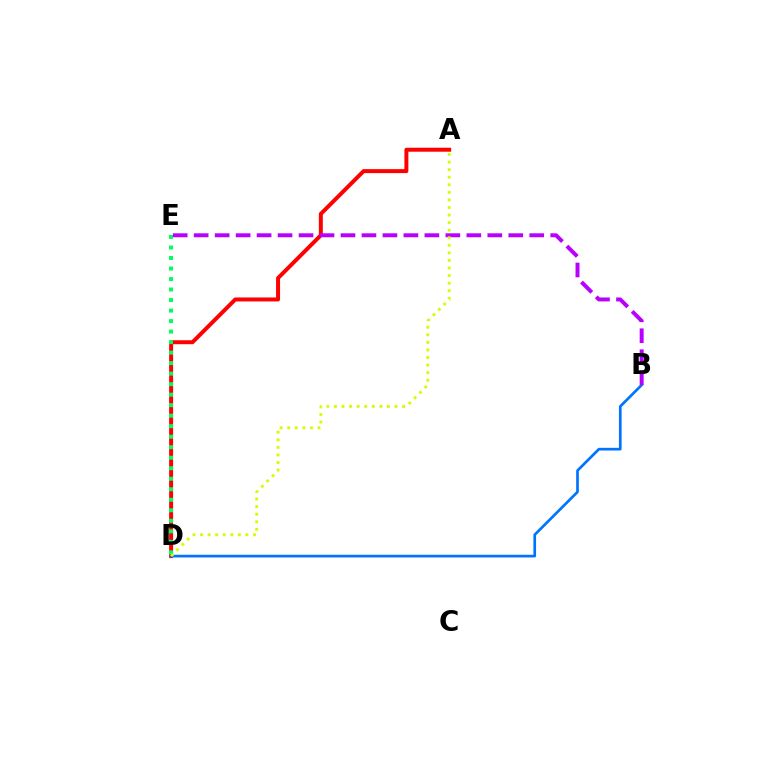{('A', 'D'): [{'color': '#ff0000', 'line_style': 'solid', 'thickness': 2.86}, {'color': '#d1ff00', 'line_style': 'dotted', 'thickness': 2.06}], ('B', 'D'): [{'color': '#0074ff', 'line_style': 'solid', 'thickness': 1.93}], ('D', 'E'): [{'color': '#00ff5c', 'line_style': 'dotted', 'thickness': 2.86}], ('B', 'E'): [{'color': '#b900ff', 'line_style': 'dashed', 'thickness': 2.85}]}